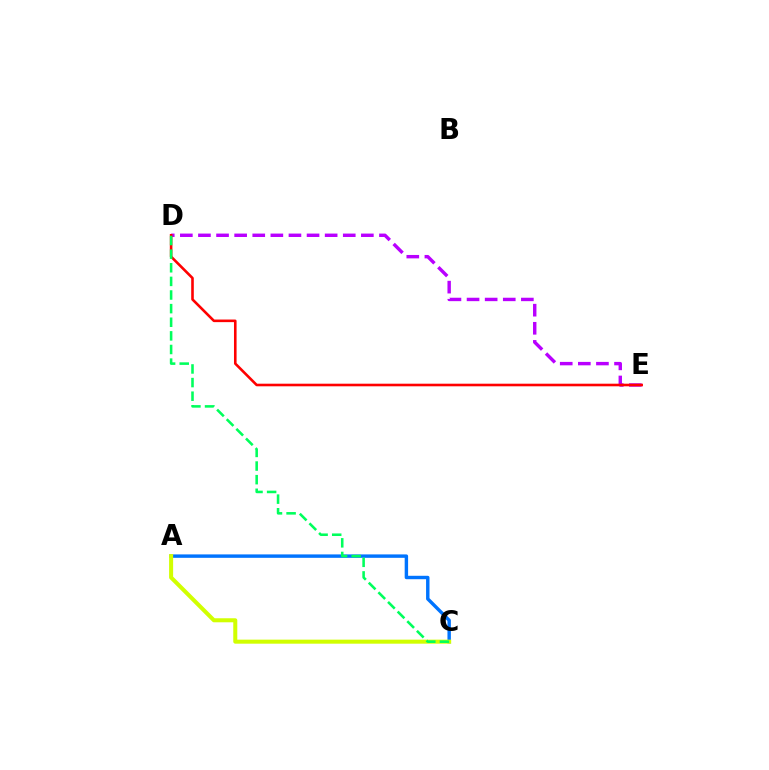{('D', 'E'): [{'color': '#b900ff', 'line_style': 'dashed', 'thickness': 2.46}, {'color': '#ff0000', 'line_style': 'solid', 'thickness': 1.87}], ('A', 'C'): [{'color': '#0074ff', 'line_style': 'solid', 'thickness': 2.46}, {'color': '#d1ff00', 'line_style': 'solid', 'thickness': 2.9}], ('C', 'D'): [{'color': '#00ff5c', 'line_style': 'dashed', 'thickness': 1.85}]}